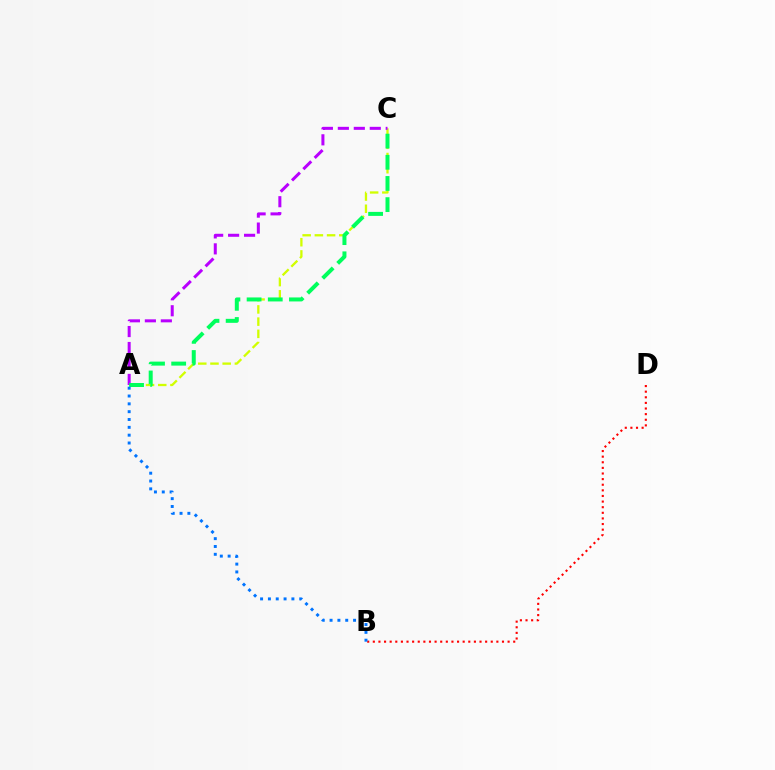{('A', 'C'): [{'color': '#d1ff00', 'line_style': 'dashed', 'thickness': 1.66}, {'color': '#b900ff', 'line_style': 'dashed', 'thickness': 2.17}, {'color': '#00ff5c', 'line_style': 'dashed', 'thickness': 2.88}], ('B', 'D'): [{'color': '#ff0000', 'line_style': 'dotted', 'thickness': 1.53}], ('A', 'B'): [{'color': '#0074ff', 'line_style': 'dotted', 'thickness': 2.13}]}